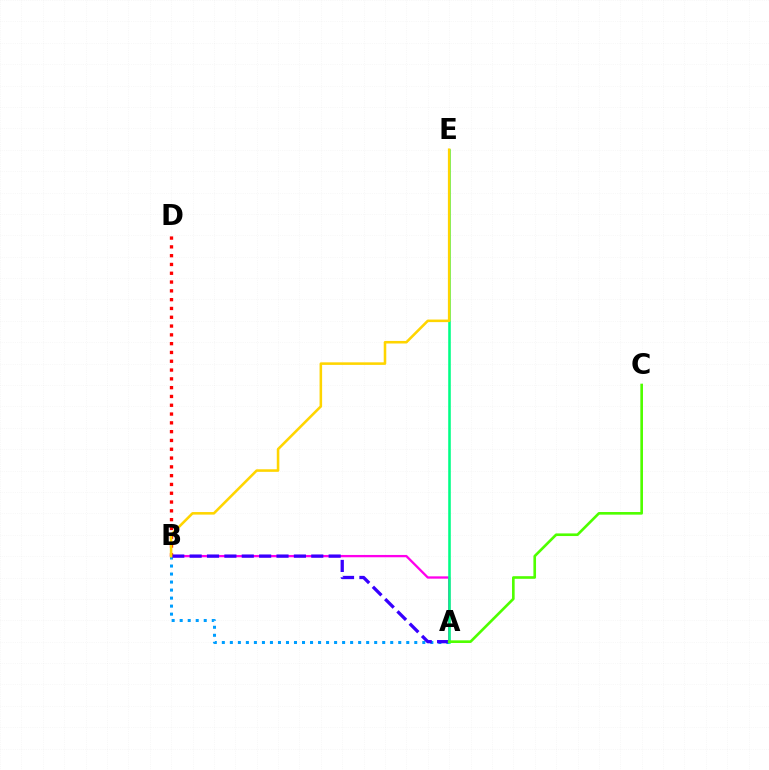{('A', 'B'): [{'color': '#ff00ed', 'line_style': 'solid', 'thickness': 1.67}, {'color': '#009eff', 'line_style': 'dotted', 'thickness': 2.18}, {'color': '#3700ff', 'line_style': 'dashed', 'thickness': 2.36}], ('B', 'D'): [{'color': '#ff0000', 'line_style': 'dotted', 'thickness': 2.39}], ('A', 'E'): [{'color': '#00ff86', 'line_style': 'solid', 'thickness': 1.86}], ('B', 'E'): [{'color': '#ffd500', 'line_style': 'solid', 'thickness': 1.85}], ('A', 'C'): [{'color': '#4fff00', 'line_style': 'solid', 'thickness': 1.9}]}